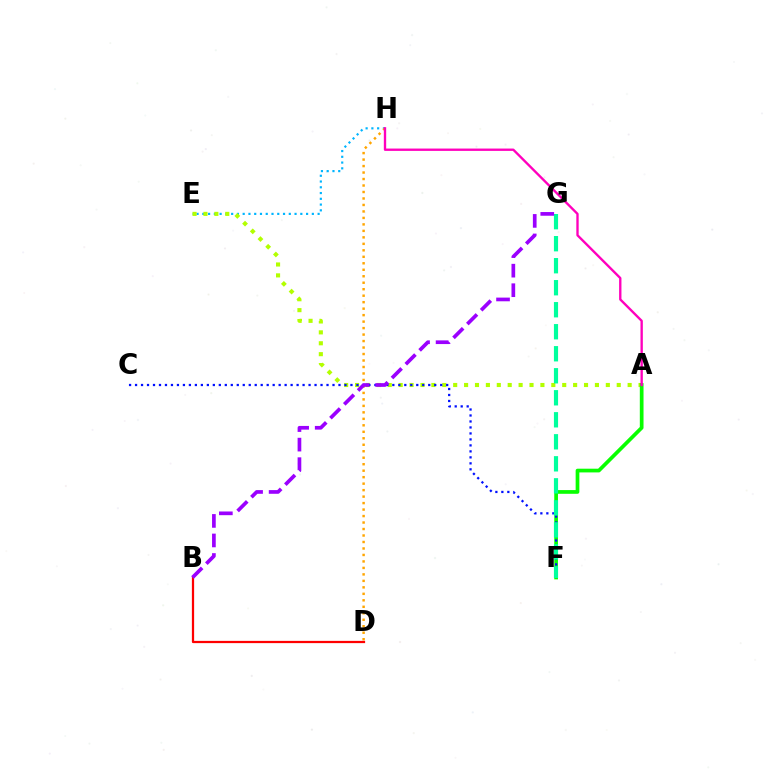{('E', 'H'): [{'color': '#00b5ff', 'line_style': 'dotted', 'thickness': 1.57}], ('A', 'E'): [{'color': '#b3ff00', 'line_style': 'dotted', 'thickness': 2.96}], ('A', 'F'): [{'color': '#08ff00', 'line_style': 'solid', 'thickness': 2.67}], ('C', 'F'): [{'color': '#0010ff', 'line_style': 'dotted', 'thickness': 1.63}], ('D', 'H'): [{'color': '#ffa500', 'line_style': 'dotted', 'thickness': 1.76}], ('A', 'H'): [{'color': '#ff00bd', 'line_style': 'solid', 'thickness': 1.69}], ('F', 'G'): [{'color': '#00ff9d', 'line_style': 'dashed', 'thickness': 2.99}], ('B', 'D'): [{'color': '#ff0000', 'line_style': 'solid', 'thickness': 1.61}], ('B', 'G'): [{'color': '#9b00ff', 'line_style': 'dashed', 'thickness': 2.65}]}